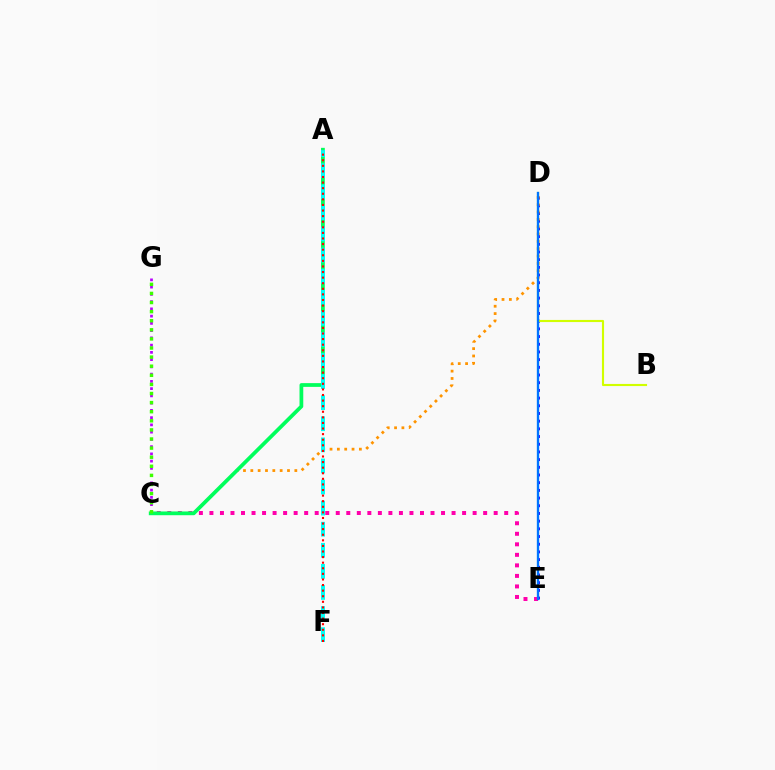{('C', 'G'): [{'color': '#b900ff', 'line_style': 'dotted', 'thickness': 1.97}, {'color': '#3dff00', 'line_style': 'dotted', 'thickness': 2.47}], ('C', 'E'): [{'color': '#ff00ac', 'line_style': 'dotted', 'thickness': 2.86}], ('D', 'E'): [{'color': '#2500ff', 'line_style': 'dotted', 'thickness': 2.09}, {'color': '#0074ff', 'line_style': 'solid', 'thickness': 1.67}], ('C', 'D'): [{'color': '#ff9400', 'line_style': 'dotted', 'thickness': 1.99}], ('B', 'D'): [{'color': '#d1ff00', 'line_style': 'solid', 'thickness': 1.54}], ('A', 'C'): [{'color': '#00ff5c', 'line_style': 'solid', 'thickness': 2.7}], ('A', 'F'): [{'color': '#00fff6', 'line_style': 'dashed', 'thickness': 2.86}, {'color': '#ff0000', 'line_style': 'dotted', 'thickness': 1.52}]}